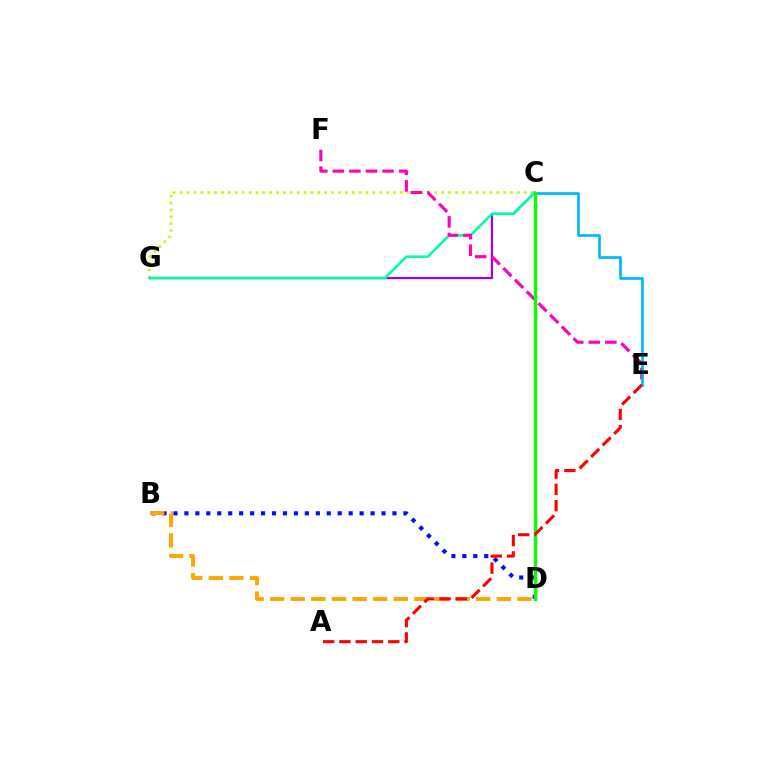{('C', 'G'): [{'color': '#9b00ff', 'line_style': 'solid', 'thickness': 1.59}, {'color': '#b3ff00', 'line_style': 'dotted', 'thickness': 1.87}, {'color': '#00ff9d', 'line_style': 'solid', 'thickness': 1.83}], ('B', 'D'): [{'color': '#0010ff', 'line_style': 'dotted', 'thickness': 2.98}, {'color': '#ffa500', 'line_style': 'dashed', 'thickness': 2.8}], ('E', 'F'): [{'color': '#ff00bd', 'line_style': 'dashed', 'thickness': 2.25}], ('C', 'E'): [{'color': '#00b5ff', 'line_style': 'solid', 'thickness': 1.93}], ('C', 'D'): [{'color': '#08ff00', 'line_style': 'solid', 'thickness': 2.45}], ('A', 'E'): [{'color': '#ff0000', 'line_style': 'dashed', 'thickness': 2.21}]}